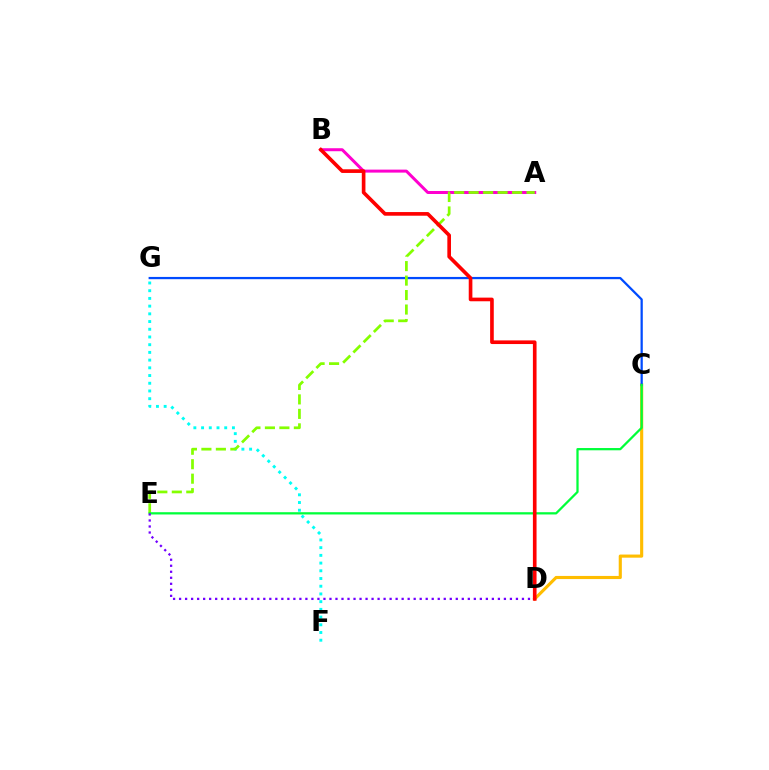{('C', 'D'): [{'color': '#ffbd00', 'line_style': 'solid', 'thickness': 2.25}], ('A', 'B'): [{'color': '#ff00cf', 'line_style': 'solid', 'thickness': 2.15}], ('C', 'G'): [{'color': '#004bff', 'line_style': 'solid', 'thickness': 1.62}], ('F', 'G'): [{'color': '#00fff6', 'line_style': 'dotted', 'thickness': 2.1}], ('A', 'E'): [{'color': '#84ff00', 'line_style': 'dashed', 'thickness': 1.97}], ('C', 'E'): [{'color': '#00ff39', 'line_style': 'solid', 'thickness': 1.63}], ('D', 'E'): [{'color': '#7200ff', 'line_style': 'dotted', 'thickness': 1.63}], ('B', 'D'): [{'color': '#ff0000', 'line_style': 'solid', 'thickness': 2.63}]}